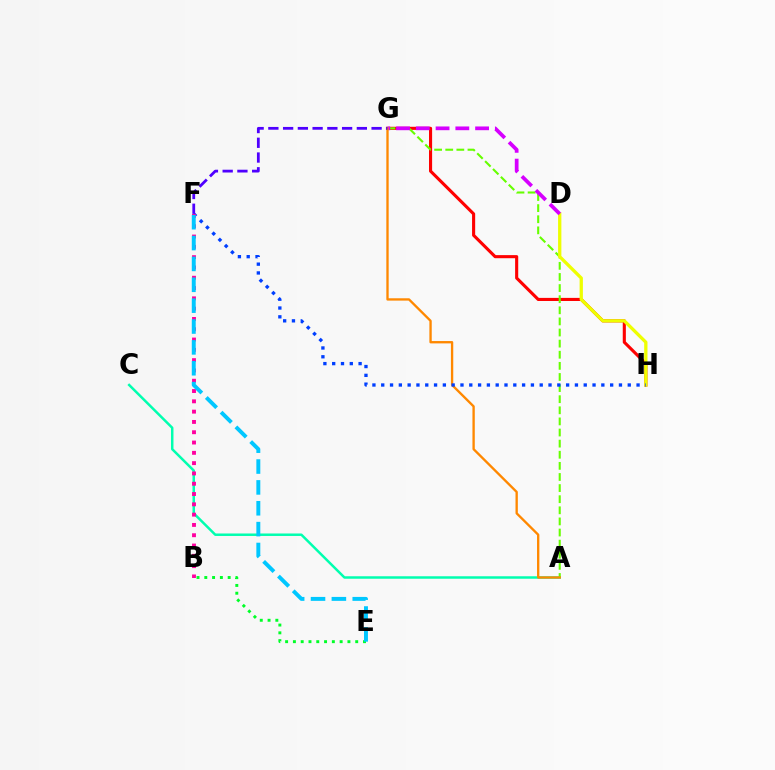{('A', 'C'): [{'color': '#00ffaf', 'line_style': 'solid', 'thickness': 1.79}], ('G', 'H'): [{'color': '#ff0000', 'line_style': 'solid', 'thickness': 2.24}], ('A', 'G'): [{'color': '#66ff00', 'line_style': 'dashed', 'thickness': 1.51}, {'color': '#ff8800', 'line_style': 'solid', 'thickness': 1.68}], ('D', 'H'): [{'color': '#eeff00', 'line_style': 'solid', 'thickness': 2.37}], ('D', 'G'): [{'color': '#d600ff', 'line_style': 'dashed', 'thickness': 2.68}], ('B', 'E'): [{'color': '#00ff27', 'line_style': 'dotted', 'thickness': 2.12}], ('F', 'H'): [{'color': '#003fff', 'line_style': 'dotted', 'thickness': 2.39}], ('F', 'G'): [{'color': '#4f00ff', 'line_style': 'dashed', 'thickness': 2.0}], ('B', 'F'): [{'color': '#ff00a0', 'line_style': 'dotted', 'thickness': 2.8}], ('E', 'F'): [{'color': '#00c7ff', 'line_style': 'dashed', 'thickness': 2.83}]}